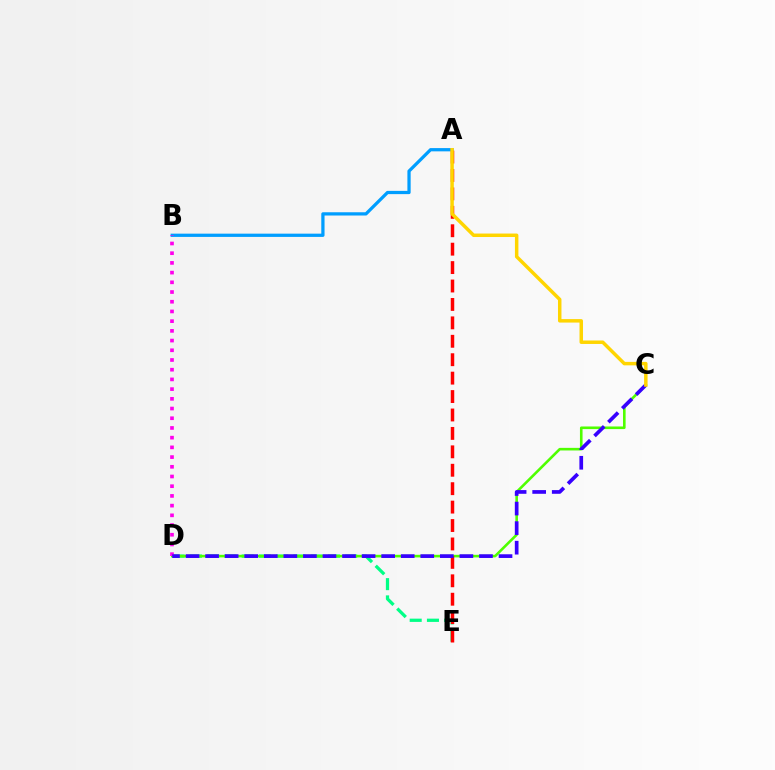{('D', 'E'): [{'color': '#00ff86', 'line_style': 'dashed', 'thickness': 2.34}], ('A', 'B'): [{'color': '#009eff', 'line_style': 'solid', 'thickness': 2.34}], ('C', 'D'): [{'color': '#4fff00', 'line_style': 'solid', 'thickness': 1.88}, {'color': '#3700ff', 'line_style': 'dashed', 'thickness': 2.66}], ('A', 'E'): [{'color': '#ff0000', 'line_style': 'dashed', 'thickness': 2.5}], ('B', 'D'): [{'color': '#ff00ed', 'line_style': 'dotted', 'thickness': 2.64}], ('A', 'C'): [{'color': '#ffd500', 'line_style': 'solid', 'thickness': 2.5}]}